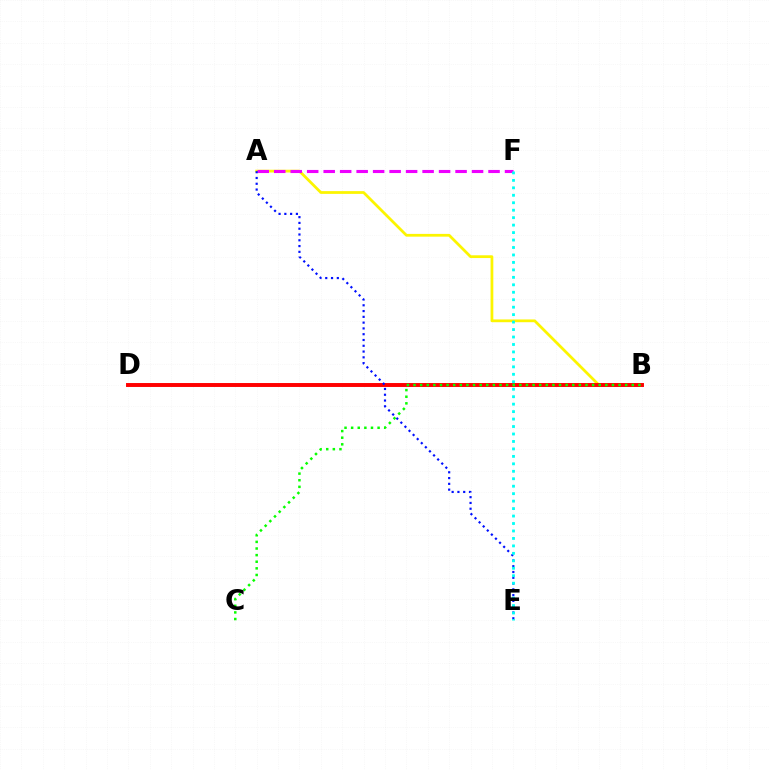{('A', 'B'): [{'color': '#fcf500', 'line_style': 'solid', 'thickness': 1.99}], ('B', 'D'): [{'color': '#ff0000', 'line_style': 'solid', 'thickness': 2.83}], ('A', 'F'): [{'color': '#ee00ff', 'line_style': 'dashed', 'thickness': 2.24}], ('A', 'E'): [{'color': '#0010ff', 'line_style': 'dotted', 'thickness': 1.57}], ('E', 'F'): [{'color': '#00fff6', 'line_style': 'dotted', 'thickness': 2.03}], ('B', 'C'): [{'color': '#08ff00', 'line_style': 'dotted', 'thickness': 1.8}]}